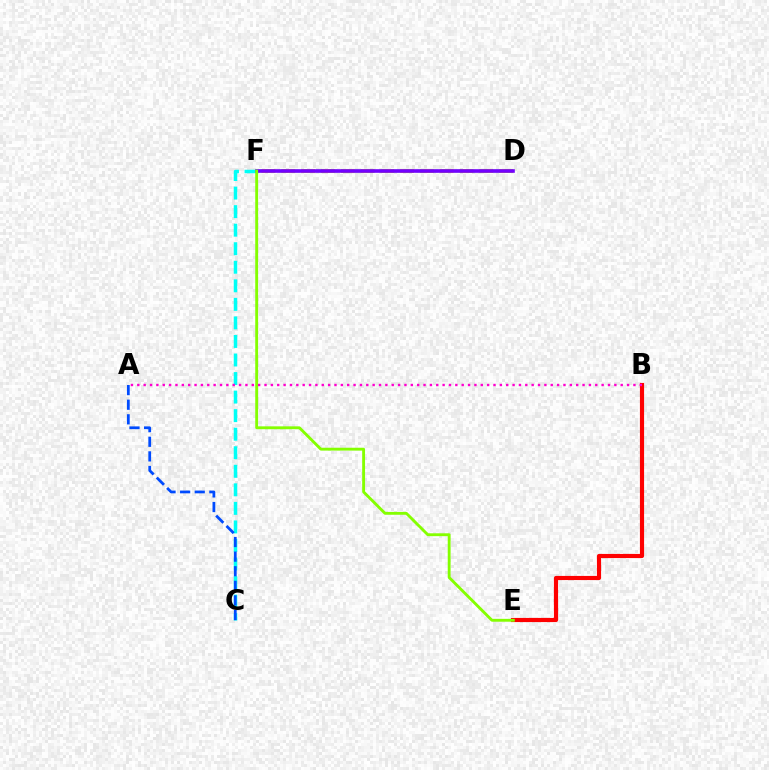{('D', 'F'): [{'color': '#ffbd00', 'line_style': 'dashed', 'thickness': 2.69}, {'color': '#00ff39', 'line_style': 'dashed', 'thickness': 1.7}, {'color': '#7200ff', 'line_style': 'solid', 'thickness': 2.6}], ('B', 'E'): [{'color': '#ff0000', 'line_style': 'solid', 'thickness': 2.99}], ('C', 'F'): [{'color': '#00fff6', 'line_style': 'dashed', 'thickness': 2.52}], ('E', 'F'): [{'color': '#84ff00', 'line_style': 'solid', 'thickness': 2.06}], ('A', 'B'): [{'color': '#ff00cf', 'line_style': 'dotted', 'thickness': 1.73}], ('A', 'C'): [{'color': '#004bff', 'line_style': 'dashed', 'thickness': 1.99}]}